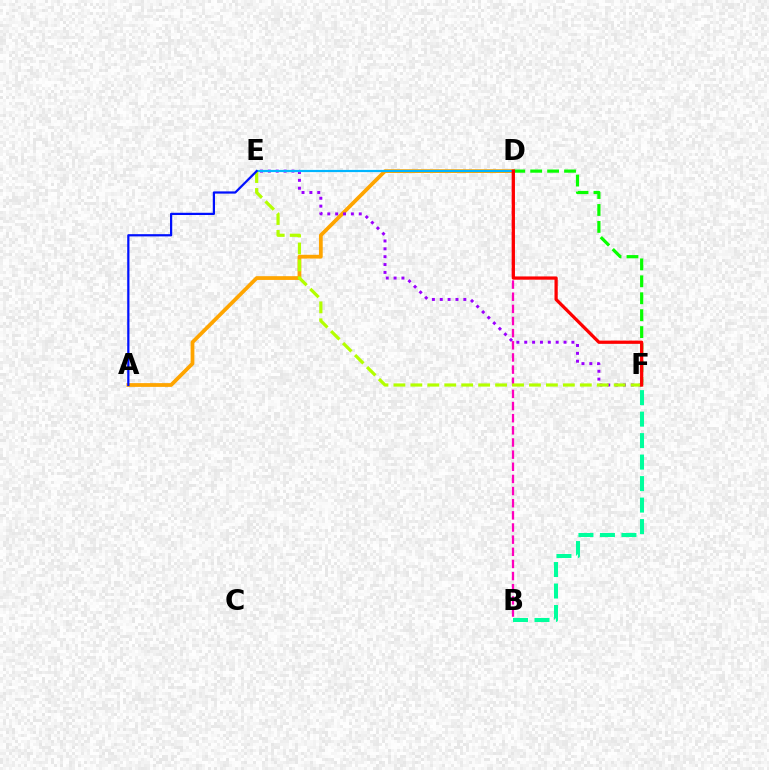{('A', 'D'): [{'color': '#ffa500', 'line_style': 'solid', 'thickness': 2.71}], ('E', 'F'): [{'color': '#9b00ff', 'line_style': 'dotted', 'thickness': 2.14}, {'color': '#b3ff00', 'line_style': 'dashed', 'thickness': 2.3}], ('B', 'D'): [{'color': '#ff00bd', 'line_style': 'dashed', 'thickness': 1.65}], ('D', 'F'): [{'color': '#08ff00', 'line_style': 'dashed', 'thickness': 2.3}, {'color': '#ff0000', 'line_style': 'solid', 'thickness': 2.34}], ('D', 'E'): [{'color': '#00b5ff', 'line_style': 'solid', 'thickness': 1.57}], ('B', 'F'): [{'color': '#00ff9d', 'line_style': 'dashed', 'thickness': 2.92}], ('A', 'E'): [{'color': '#0010ff', 'line_style': 'solid', 'thickness': 1.61}]}